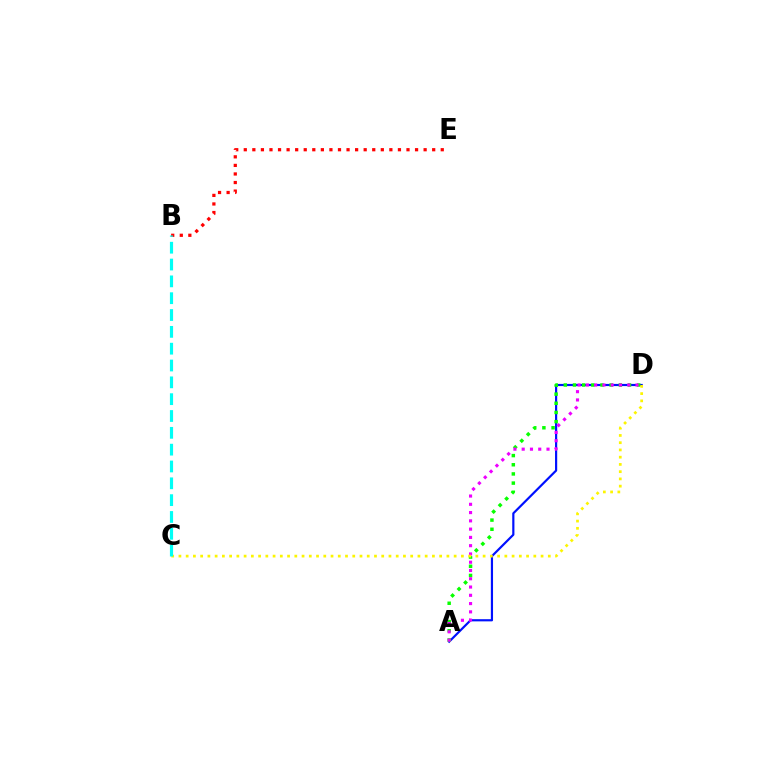{('A', 'D'): [{'color': '#0010ff', 'line_style': 'solid', 'thickness': 1.57}, {'color': '#08ff00', 'line_style': 'dotted', 'thickness': 2.49}, {'color': '#ee00ff', 'line_style': 'dotted', 'thickness': 2.25}], ('B', 'E'): [{'color': '#ff0000', 'line_style': 'dotted', 'thickness': 2.33}], ('C', 'D'): [{'color': '#fcf500', 'line_style': 'dotted', 'thickness': 1.97}], ('B', 'C'): [{'color': '#00fff6', 'line_style': 'dashed', 'thickness': 2.29}]}